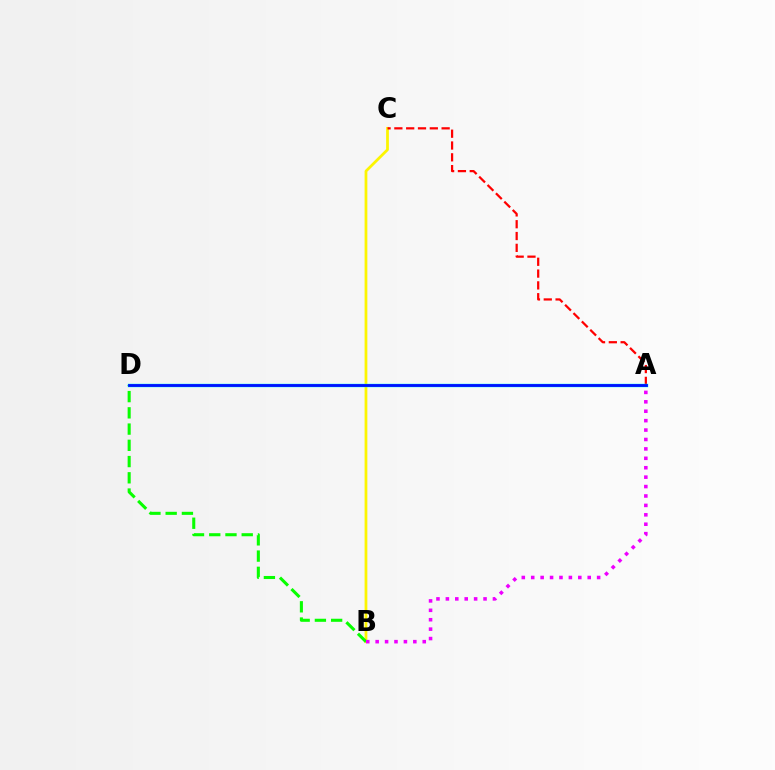{('B', 'C'): [{'color': '#fcf500', 'line_style': 'solid', 'thickness': 1.99}], ('A', 'C'): [{'color': '#ff0000', 'line_style': 'dashed', 'thickness': 1.61}], ('B', 'D'): [{'color': '#08ff00', 'line_style': 'dashed', 'thickness': 2.21}], ('A', 'D'): [{'color': '#00fff6', 'line_style': 'solid', 'thickness': 2.48}, {'color': '#0010ff', 'line_style': 'solid', 'thickness': 2.03}], ('A', 'B'): [{'color': '#ee00ff', 'line_style': 'dotted', 'thickness': 2.56}]}